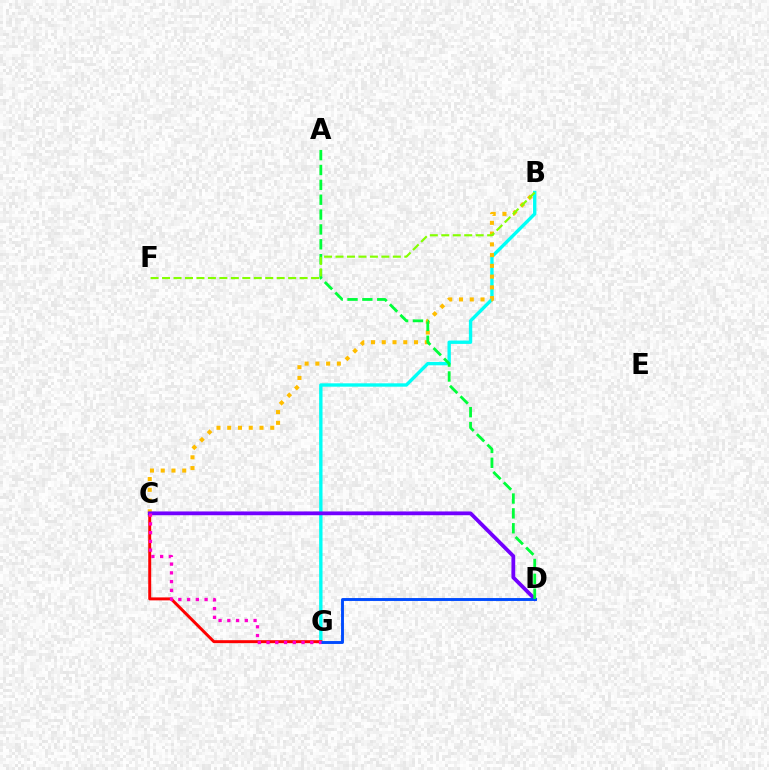{('B', 'G'): [{'color': '#00fff6', 'line_style': 'solid', 'thickness': 2.42}], ('C', 'G'): [{'color': '#ff0000', 'line_style': 'solid', 'thickness': 2.13}, {'color': '#ff00cf', 'line_style': 'dotted', 'thickness': 2.38}], ('B', 'C'): [{'color': '#ffbd00', 'line_style': 'dotted', 'thickness': 2.92}], ('C', 'D'): [{'color': '#7200ff', 'line_style': 'solid', 'thickness': 2.72}], ('D', 'G'): [{'color': '#004bff', 'line_style': 'solid', 'thickness': 2.09}], ('A', 'D'): [{'color': '#00ff39', 'line_style': 'dashed', 'thickness': 2.02}], ('B', 'F'): [{'color': '#84ff00', 'line_style': 'dashed', 'thickness': 1.56}]}